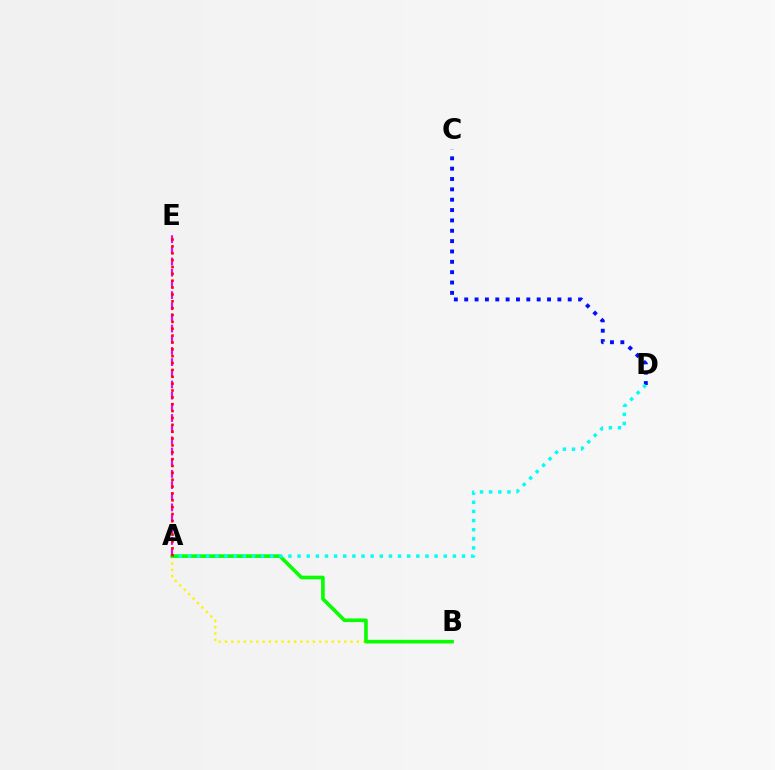{('A', 'B'): [{'color': '#fcf500', 'line_style': 'dotted', 'thickness': 1.71}, {'color': '#08ff00', 'line_style': 'solid', 'thickness': 2.62}], ('C', 'D'): [{'color': '#0010ff', 'line_style': 'dotted', 'thickness': 2.81}], ('A', 'E'): [{'color': '#ee00ff', 'line_style': 'dashed', 'thickness': 1.52}, {'color': '#ff0000', 'line_style': 'dotted', 'thickness': 1.86}], ('A', 'D'): [{'color': '#00fff6', 'line_style': 'dotted', 'thickness': 2.48}]}